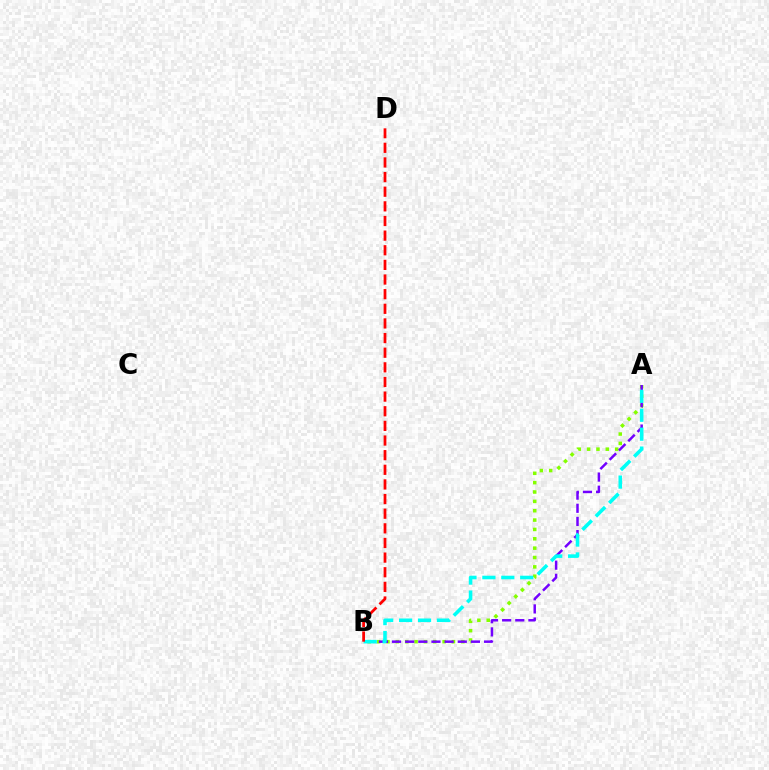{('A', 'B'): [{'color': '#84ff00', 'line_style': 'dotted', 'thickness': 2.54}, {'color': '#7200ff', 'line_style': 'dashed', 'thickness': 1.79}, {'color': '#00fff6', 'line_style': 'dashed', 'thickness': 2.57}], ('B', 'D'): [{'color': '#ff0000', 'line_style': 'dashed', 'thickness': 1.99}]}